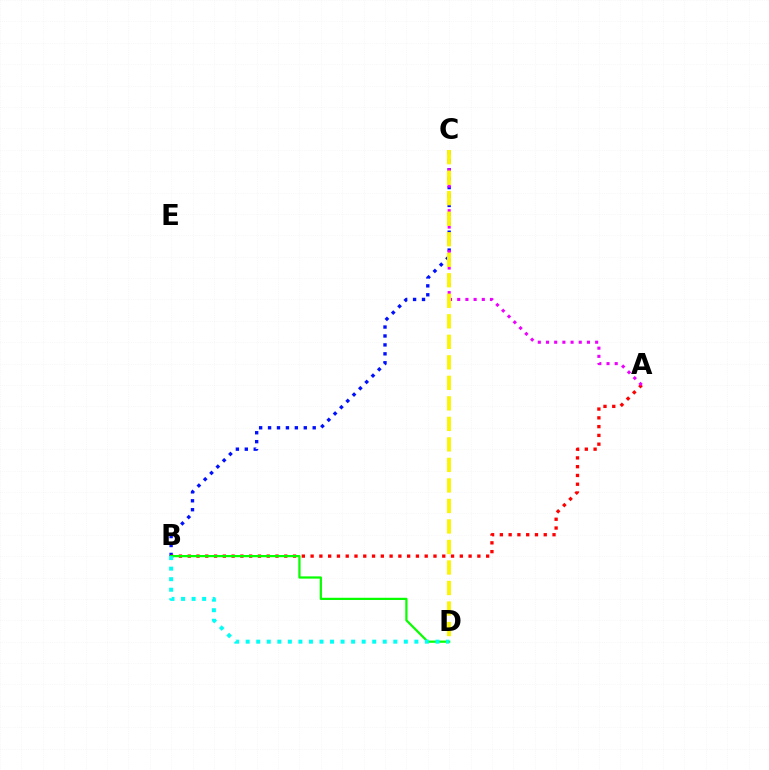{('B', 'C'): [{'color': '#0010ff', 'line_style': 'dotted', 'thickness': 2.43}], ('A', 'B'): [{'color': '#ff0000', 'line_style': 'dotted', 'thickness': 2.38}], ('A', 'C'): [{'color': '#ee00ff', 'line_style': 'dotted', 'thickness': 2.23}], ('C', 'D'): [{'color': '#fcf500', 'line_style': 'dashed', 'thickness': 2.79}], ('B', 'D'): [{'color': '#08ff00', 'line_style': 'solid', 'thickness': 1.61}, {'color': '#00fff6', 'line_style': 'dotted', 'thickness': 2.86}]}